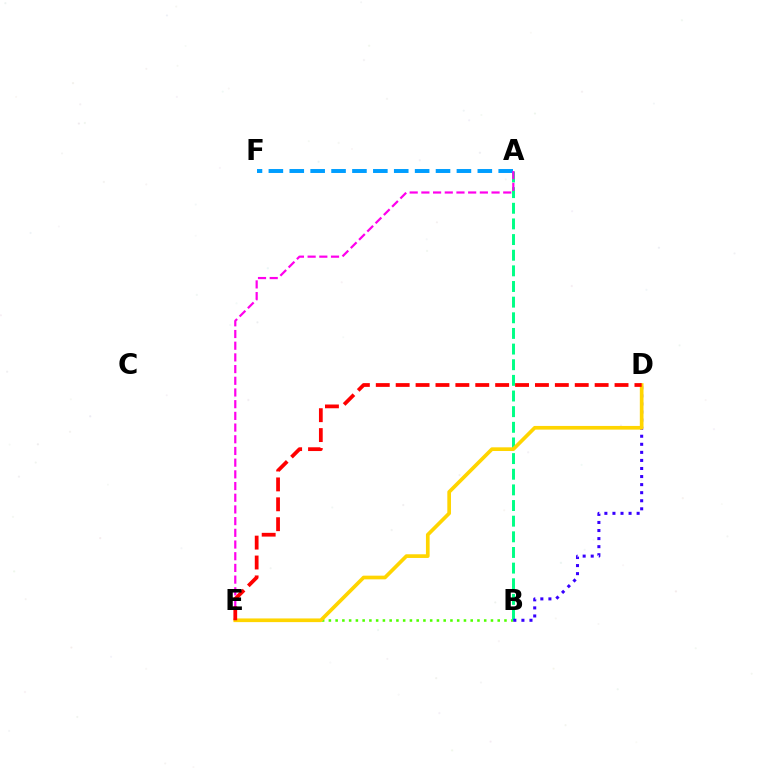{('B', 'E'): [{'color': '#4fff00', 'line_style': 'dotted', 'thickness': 1.83}], ('A', 'B'): [{'color': '#00ff86', 'line_style': 'dashed', 'thickness': 2.13}], ('B', 'D'): [{'color': '#3700ff', 'line_style': 'dotted', 'thickness': 2.19}], ('A', 'F'): [{'color': '#009eff', 'line_style': 'dashed', 'thickness': 2.84}], ('D', 'E'): [{'color': '#ffd500', 'line_style': 'solid', 'thickness': 2.65}, {'color': '#ff0000', 'line_style': 'dashed', 'thickness': 2.7}], ('A', 'E'): [{'color': '#ff00ed', 'line_style': 'dashed', 'thickness': 1.59}]}